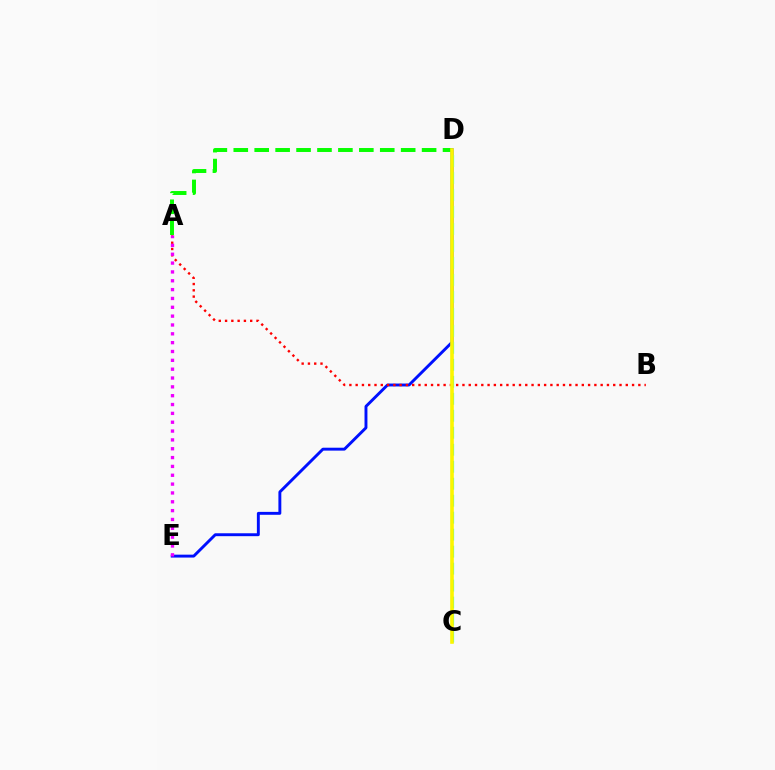{('D', 'E'): [{'color': '#0010ff', 'line_style': 'solid', 'thickness': 2.1}], ('A', 'B'): [{'color': '#ff0000', 'line_style': 'dotted', 'thickness': 1.71}], ('A', 'E'): [{'color': '#ee00ff', 'line_style': 'dotted', 'thickness': 2.4}], ('C', 'D'): [{'color': '#00fff6', 'line_style': 'dashed', 'thickness': 2.31}, {'color': '#fcf500', 'line_style': 'solid', 'thickness': 2.6}], ('A', 'D'): [{'color': '#08ff00', 'line_style': 'dashed', 'thickness': 2.84}]}